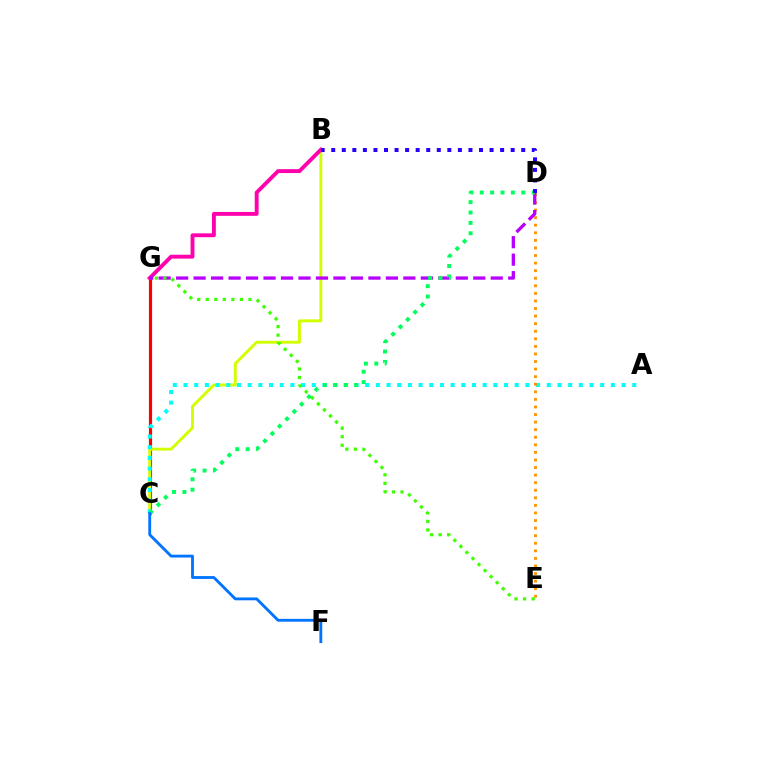{('C', 'G'): [{'color': '#ff0000', 'line_style': 'solid', 'thickness': 2.29}], ('B', 'C'): [{'color': '#d1ff00', 'line_style': 'solid', 'thickness': 2.1}], ('B', 'G'): [{'color': '#ff00ac', 'line_style': 'solid', 'thickness': 2.79}], ('A', 'C'): [{'color': '#00fff6', 'line_style': 'dotted', 'thickness': 2.9}], ('D', 'E'): [{'color': '#ff9400', 'line_style': 'dotted', 'thickness': 2.06}], ('D', 'G'): [{'color': '#b900ff', 'line_style': 'dashed', 'thickness': 2.37}], ('C', 'D'): [{'color': '#00ff5c', 'line_style': 'dotted', 'thickness': 2.82}], ('E', 'G'): [{'color': '#3dff00', 'line_style': 'dotted', 'thickness': 2.32}], ('B', 'D'): [{'color': '#2500ff', 'line_style': 'dotted', 'thickness': 2.87}], ('C', 'F'): [{'color': '#0074ff', 'line_style': 'solid', 'thickness': 2.05}]}